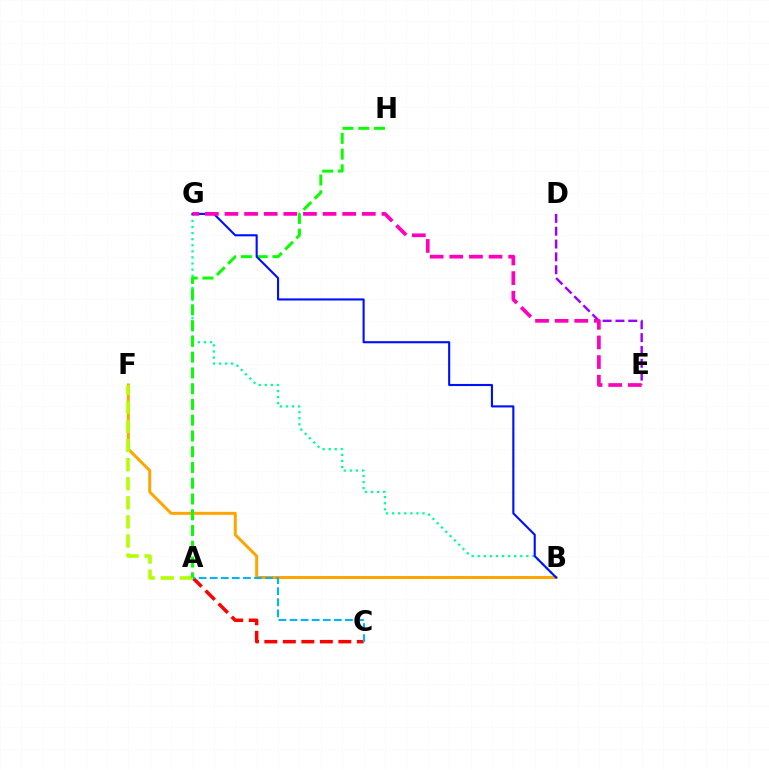{('B', 'F'): [{'color': '#ffa500', 'line_style': 'solid', 'thickness': 2.15}], ('A', 'C'): [{'color': '#ff0000', 'line_style': 'dashed', 'thickness': 2.51}, {'color': '#00b5ff', 'line_style': 'dashed', 'thickness': 1.5}], ('B', 'G'): [{'color': '#00ff9d', 'line_style': 'dotted', 'thickness': 1.65}, {'color': '#0010ff', 'line_style': 'solid', 'thickness': 1.52}], ('A', 'F'): [{'color': '#b3ff00', 'line_style': 'dashed', 'thickness': 2.59}], ('A', 'H'): [{'color': '#08ff00', 'line_style': 'dashed', 'thickness': 2.14}], ('D', 'E'): [{'color': '#9b00ff', 'line_style': 'dashed', 'thickness': 1.74}], ('E', 'G'): [{'color': '#ff00bd', 'line_style': 'dashed', 'thickness': 2.67}]}